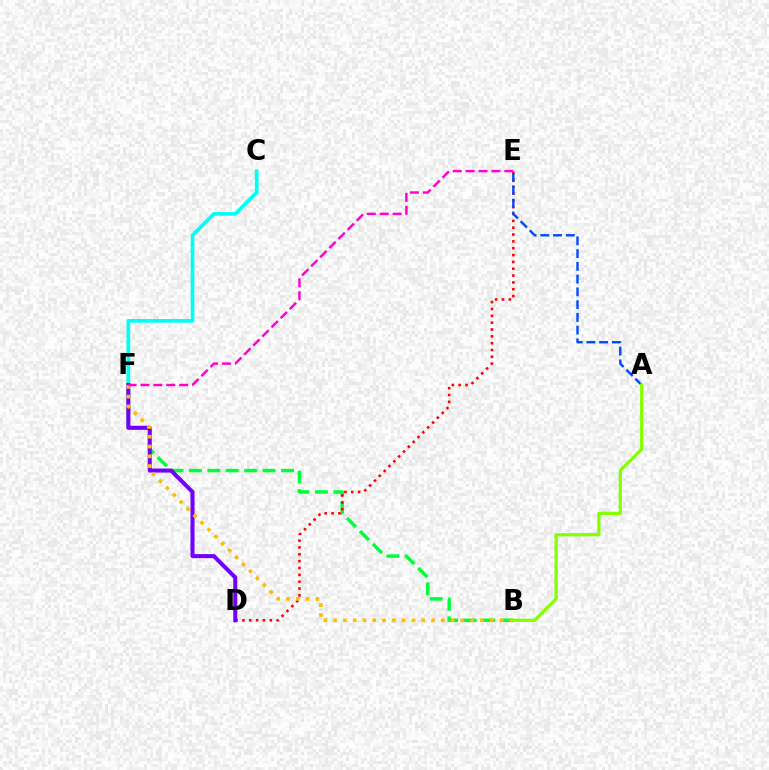{('B', 'F'): [{'color': '#00ff39', 'line_style': 'dashed', 'thickness': 2.5}, {'color': '#ffbd00', 'line_style': 'dotted', 'thickness': 2.66}], ('C', 'F'): [{'color': '#00fff6', 'line_style': 'solid', 'thickness': 2.66}], ('D', 'E'): [{'color': '#ff0000', 'line_style': 'dotted', 'thickness': 1.86}], ('A', 'E'): [{'color': '#004bff', 'line_style': 'dashed', 'thickness': 1.73}], ('D', 'F'): [{'color': '#7200ff', 'line_style': 'solid', 'thickness': 2.93}], ('E', 'F'): [{'color': '#ff00cf', 'line_style': 'dashed', 'thickness': 1.75}], ('A', 'B'): [{'color': '#84ff00', 'line_style': 'solid', 'thickness': 2.3}]}